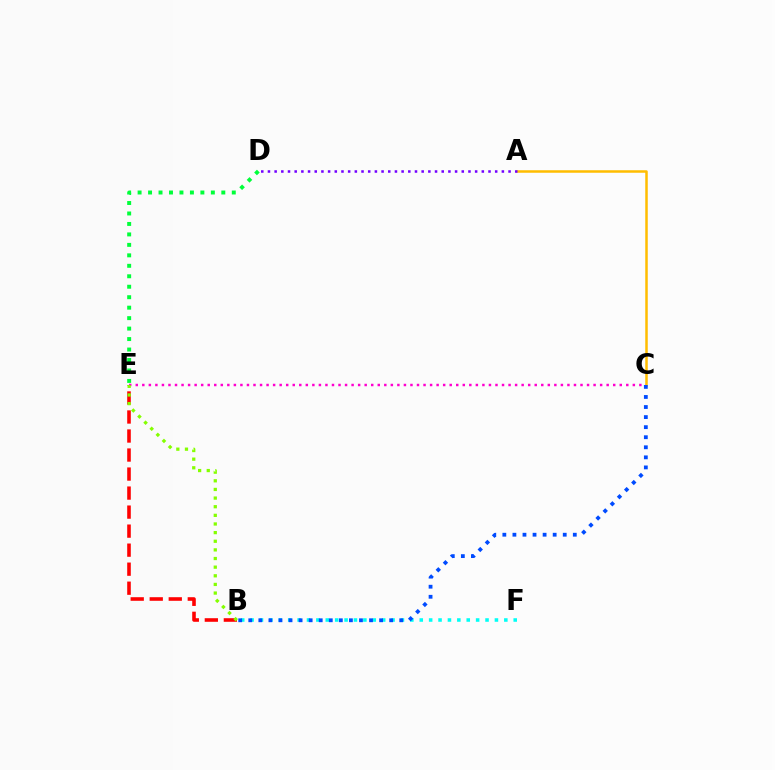{('C', 'E'): [{'color': '#ff00cf', 'line_style': 'dotted', 'thickness': 1.78}], ('A', 'C'): [{'color': '#ffbd00', 'line_style': 'solid', 'thickness': 1.8}], ('B', 'E'): [{'color': '#ff0000', 'line_style': 'dashed', 'thickness': 2.58}, {'color': '#84ff00', 'line_style': 'dotted', 'thickness': 2.35}], ('A', 'D'): [{'color': '#7200ff', 'line_style': 'dotted', 'thickness': 1.82}], ('D', 'E'): [{'color': '#00ff39', 'line_style': 'dotted', 'thickness': 2.84}], ('B', 'F'): [{'color': '#00fff6', 'line_style': 'dotted', 'thickness': 2.55}], ('B', 'C'): [{'color': '#004bff', 'line_style': 'dotted', 'thickness': 2.73}]}